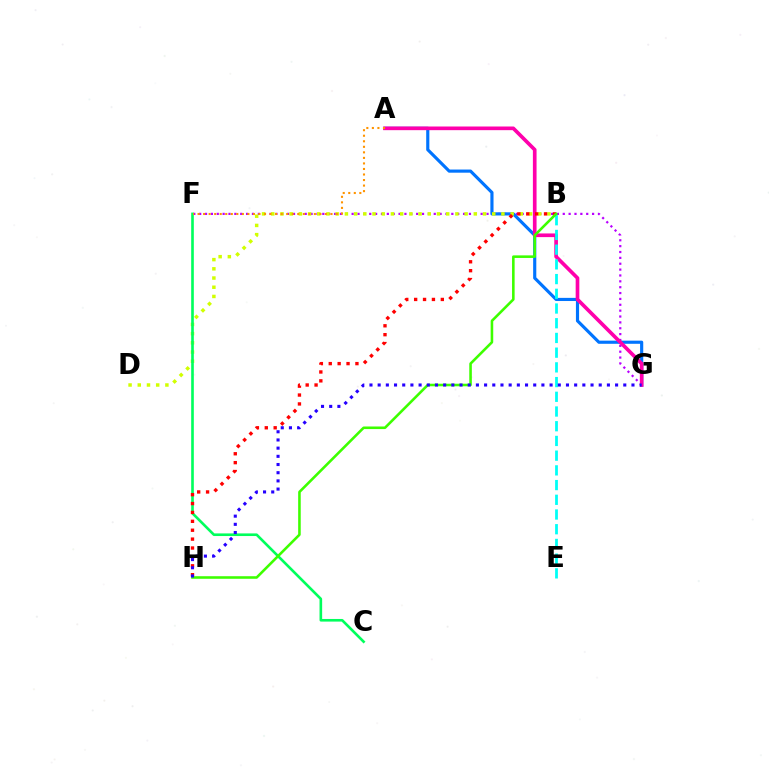{('F', 'G'): [{'color': '#b900ff', 'line_style': 'dotted', 'thickness': 1.59}], ('A', 'G'): [{'color': '#0074ff', 'line_style': 'solid', 'thickness': 2.27}, {'color': '#ff00ac', 'line_style': 'solid', 'thickness': 2.64}], ('B', 'E'): [{'color': '#00fff6', 'line_style': 'dashed', 'thickness': 2.0}], ('B', 'D'): [{'color': '#d1ff00', 'line_style': 'dotted', 'thickness': 2.5}], ('C', 'F'): [{'color': '#00ff5c', 'line_style': 'solid', 'thickness': 1.89}], ('B', 'H'): [{'color': '#ff0000', 'line_style': 'dotted', 'thickness': 2.42}, {'color': '#3dff00', 'line_style': 'solid', 'thickness': 1.86}], ('A', 'F'): [{'color': '#ff9400', 'line_style': 'dotted', 'thickness': 1.5}], ('G', 'H'): [{'color': '#2500ff', 'line_style': 'dotted', 'thickness': 2.22}]}